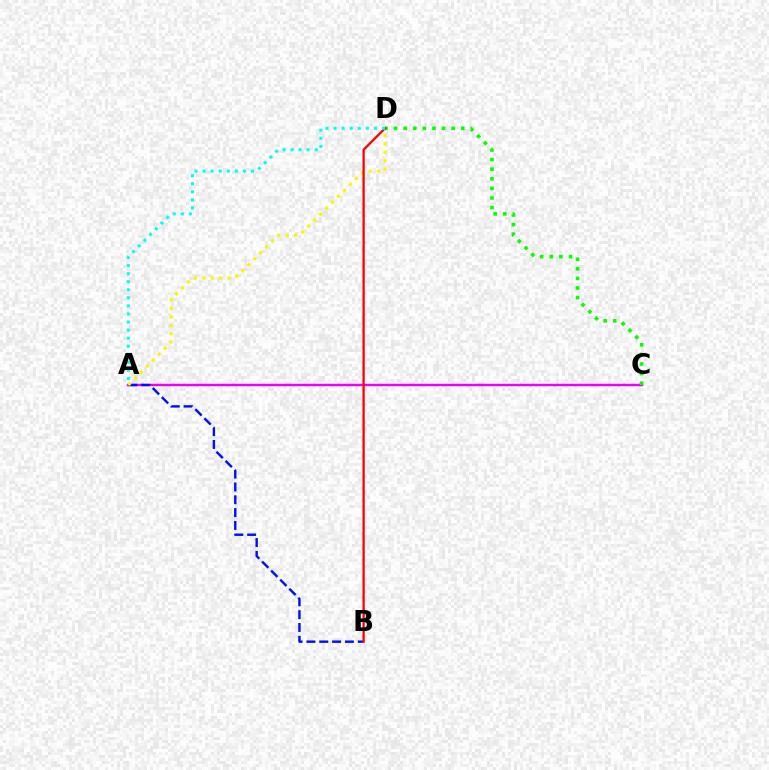{('A', 'C'): [{'color': '#ee00ff', 'line_style': 'solid', 'thickness': 1.75}], ('A', 'B'): [{'color': '#0010ff', 'line_style': 'dashed', 'thickness': 1.74}], ('A', 'D'): [{'color': '#fcf500', 'line_style': 'dotted', 'thickness': 2.29}, {'color': '#00fff6', 'line_style': 'dotted', 'thickness': 2.19}], ('C', 'D'): [{'color': '#08ff00', 'line_style': 'dotted', 'thickness': 2.61}], ('B', 'D'): [{'color': '#ff0000', 'line_style': 'solid', 'thickness': 1.65}]}